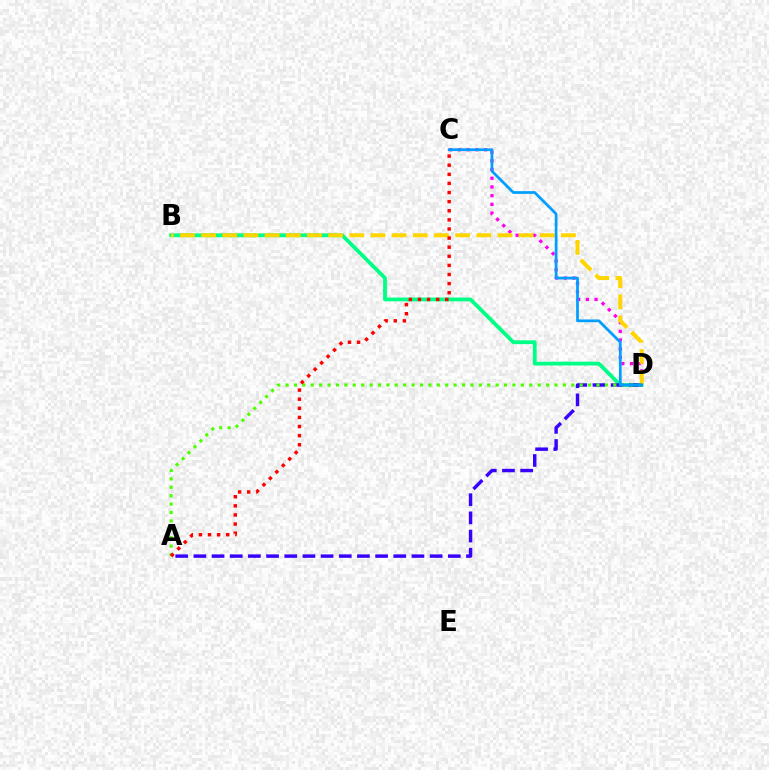{('C', 'D'): [{'color': '#ff00ed', 'line_style': 'dotted', 'thickness': 2.37}, {'color': '#009eff', 'line_style': 'solid', 'thickness': 1.97}], ('B', 'D'): [{'color': '#00ff86', 'line_style': 'solid', 'thickness': 2.74}, {'color': '#ffd500', 'line_style': 'dashed', 'thickness': 2.88}], ('A', 'D'): [{'color': '#3700ff', 'line_style': 'dashed', 'thickness': 2.47}, {'color': '#4fff00', 'line_style': 'dotted', 'thickness': 2.28}], ('A', 'C'): [{'color': '#ff0000', 'line_style': 'dotted', 'thickness': 2.47}]}